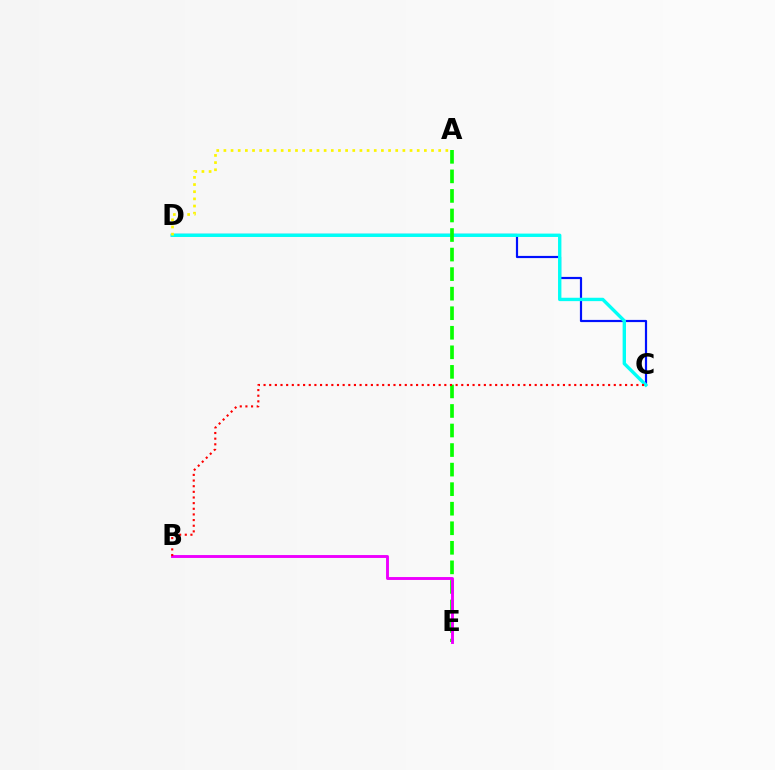{('C', 'D'): [{'color': '#0010ff', 'line_style': 'solid', 'thickness': 1.58}, {'color': '#00fff6', 'line_style': 'solid', 'thickness': 2.43}], ('A', 'E'): [{'color': '#08ff00', 'line_style': 'dashed', 'thickness': 2.66}], ('B', 'E'): [{'color': '#ee00ff', 'line_style': 'solid', 'thickness': 2.09}], ('A', 'D'): [{'color': '#fcf500', 'line_style': 'dotted', 'thickness': 1.95}], ('B', 'C'): [{'color': '#ff0000', 'line_style': 'dotted', 'thickness': 1.53}]}